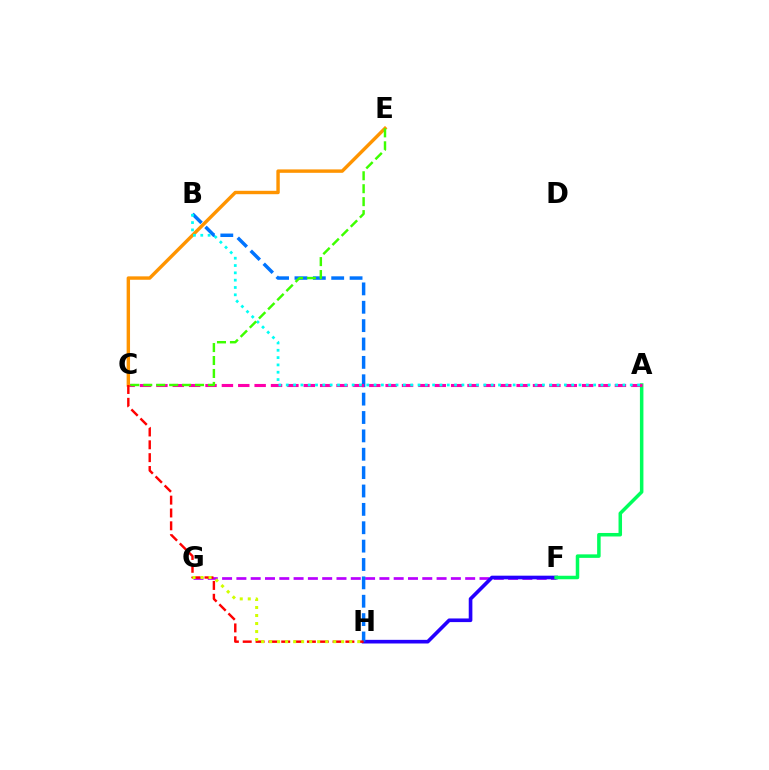{('F', 'G'): [{'color': '#b900ff', 'line_style': 'dashed', 'thickness': 1.94}], ('F', 'H'): [{'color': '#2500ff', 'line_style': 'solid', 'thickness': 2.62}], ('B', 'H'): [{'color': '#0074ff', 'line_style': 'dashed', 'thickness': 2.5}], ('A', 'F'): [{'color': '#00ff5c', 'line_style': 'solid', 'thickness': 2.53}], ('A', 'C'): [{'color': '#ff00ac', 'line_style': 'dashed', 'thickness': 2.22}], ('C', 'E'): [{'color': '#ff9400', 'line_style': 'solid', 'thickness': 2.46}, {'color': '#3dff00', 'line_style': 'dashed', 'thickness': 1.76}], ('C', 'H'): [{'color': '#ff0000', 'line_style': 'dashed', 'thickness': 1.74}], ('A', 'B'): [{'color': '#00fff6', 'line_style': 'dotted', 'thickness': 1.99}], ('G', 'H'): [{'color': '#d1ff00', 'line_style': 'dotted', 'thickness': 2.18}]}